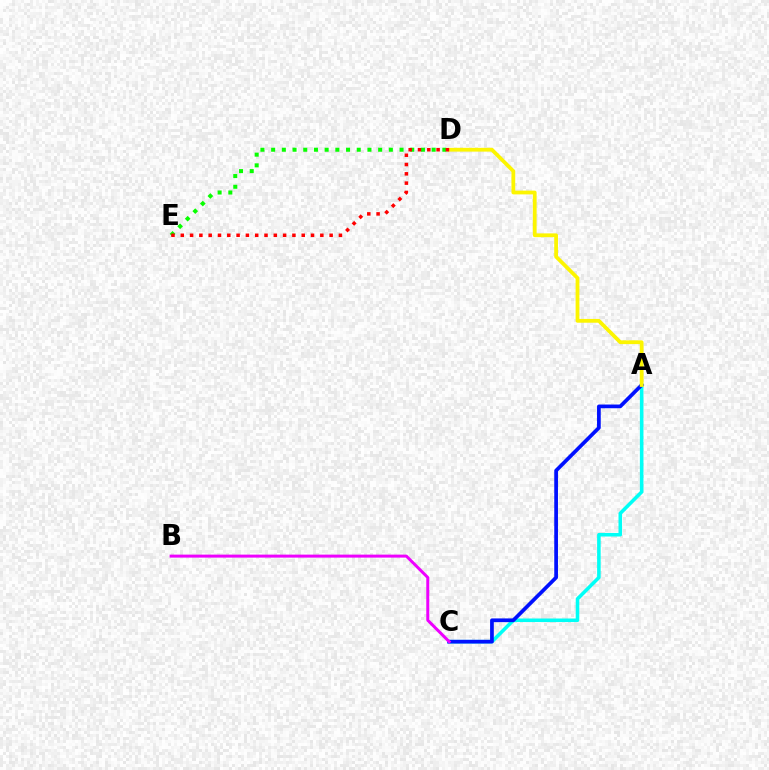{('D', 'E'): [{'color': '#08ff00', 'line_style': 'dotted', 'thickness': 2.91}, {'color': '#ff0000', 'line_style': 'dotted', 'thickness': 2.53}], ('A', 'C'): [{'color': '#00fff6', 'line_style': 'solid', 'thickness': 2.56}, {'color': '#0010ff', 'line_style': 'solid', 'thickness': 2.68}], ('B', 'C'): [{'color': '#ee00ff', 'line_style': 'solid', 'thickness': 2.15}], ('A', 'D'): [{'color': '#fcf500', 'line_style': 'solid', 'thickness': 2.72}]}